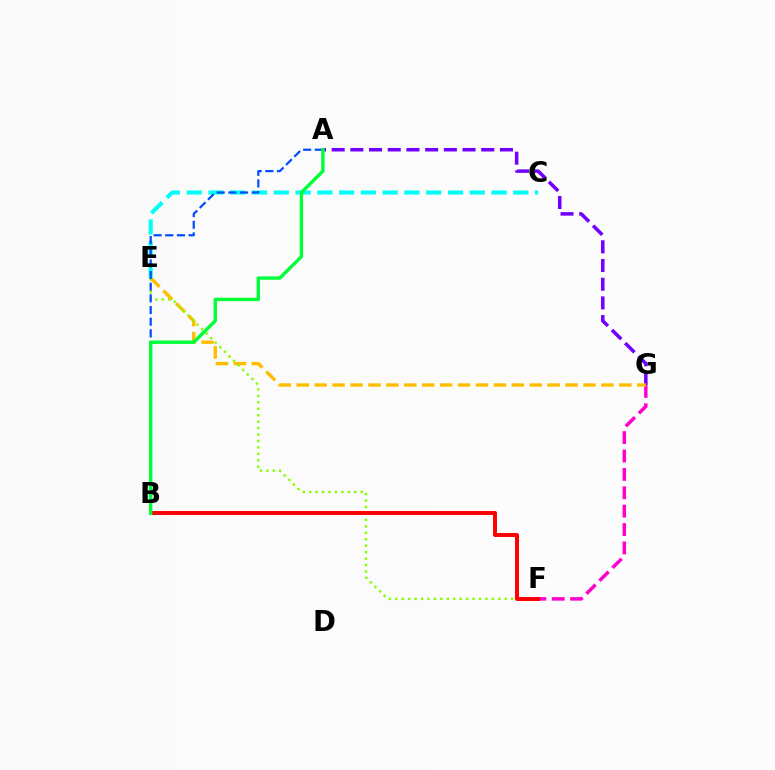{('F', 'G'): [{'color': '#ff00cf', 'line_style': 'dashed', 'thickness': 2.5}], ('A', 'G'): [{'color': '#7200ff', 'line_style': 'dashed', 'thickness': 2.54}], ('E', 'G'): [{'color': '#ffbd00', 'line_style': 'dashed', 'thickness': 2.43}], ('C', 'E'): [{'color': '#00fff6', 'line_style': 'dashed', 'thickness': 2.96}], ('E', 'F'): [{'color': '#84ff00', 'line_style': 'dotted', 'thickness': 1.75}], ('B', 'F'): [{'color': '#ff0000', 'line_style': 'solid', 'thickness': 2.85}], ('A', 'B'): [{'color': '#004bff', 'line_style': 'dashed', 'thickness': 1.58}, {'color': '#00ff39', 'line_style': 'solid', 'thickness': 2.44}]}